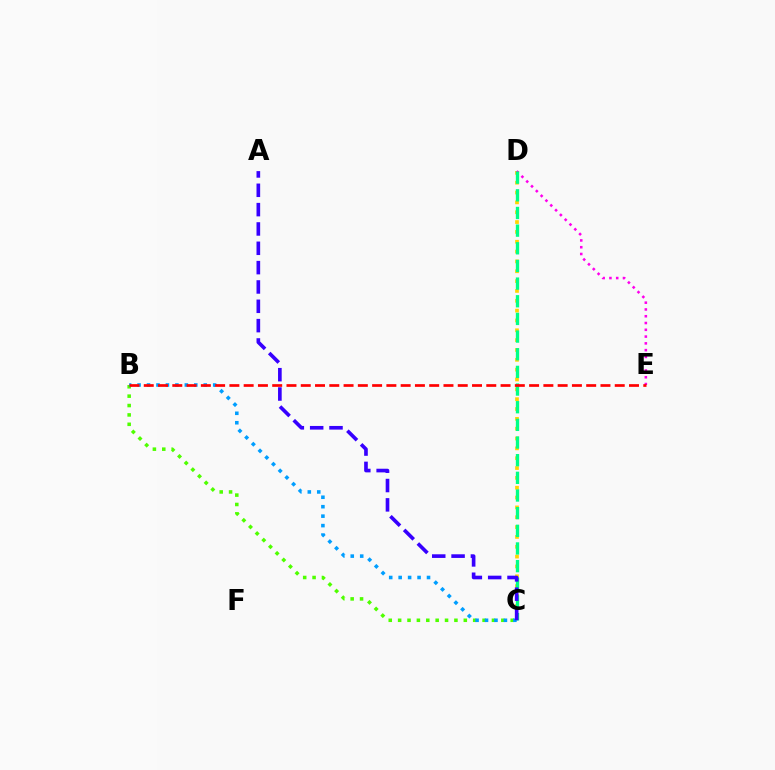{('C', 'D'): [{'color': '#ffd500', 'line_style': 'dotted', 'thickness': 2.67}, {'color': '#00ff86', 'line_style': 'dashed', 'thickness': 2.4}], ('D', 'E'): [{'color': '#ff00ed', 'line_style': 'dotted', 'thickness': 1.84}], ('B', 'C'): [{'color': '#4fff00', 'line_style': 'dotted', 'thickness': 2.55}, {'color': '#009eff', 'line_style': 'dotted', 'thickness': 2.57}], ('A', 'C'): [{'color': '#3700ff', 'line_style': 'dashed', 'thickness': 2.63}], ('B', 'E'): [{'color': '#ff0000', 'line_style': 'dashed', 'thickness': 1.94}]}